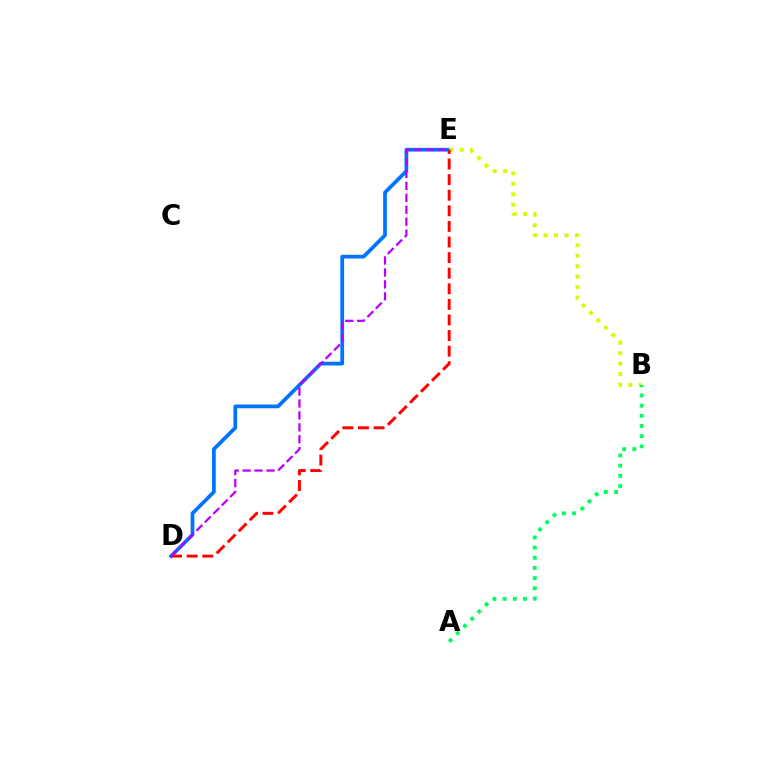{('D', 'E'): [{'color': '#0074ff', 'line_style': 'solid', 'thickness': 2.69}, {'color': '#ff0000', 'line_style': 'dashed', 'thickness': 2.12}, {'color': '#b900ff', 'line_style': 'dashed', 'thickness': 1.62}], ('B', 'E'): [{'color': '#d1ff00', 'line_style': 'dotted', 'thickness': 2.84}], ('A', 'B'): [{'color': '#00ff5c', 'line_style': 'dotted', 'thickness': 2.76}]}